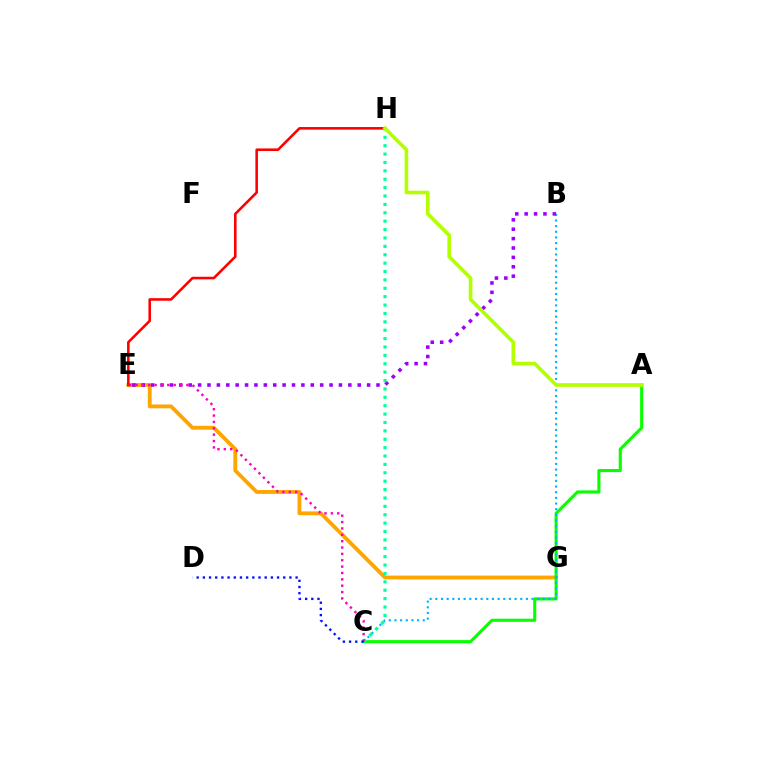{('E', 'G'): [{'color': '#ffa500', 'line_style': 'solid', 'thickness': 2.75}], ('E', 'H'): [{'color': '#ff0000', 'line_style': 'solid', 'thickness': 1.86}], ('A', 'C'): [{'color': '#08ff00', 'line_style': 'solid', 'thickness': 2.23}], ('B', 'C'): [{'color': '#00b5ff', 'line_style': 'dotted', 'thickness': 1.54}], ('B', 'E'): [{'color': '#9b00ff', 'line_style': 'dotted', 'thickness': 2.55}], ('C', 'H'): [{'color': '#00ff9d', 'line_style': 'dotted', 'thickness': 2.28}], ('C', 'E'): [{'color': '#ff00bd', 'line_style': 'dotted', 'thickness': 1.73}], ('A', 'H'): [{'color': '#b3ff00', 'line_style': 'solid', 'thickness': 2.61}], ('C', 'D'): [{'color': '#0010ff', 'line_style': 'dotted', 'thickness': 1.68}]}